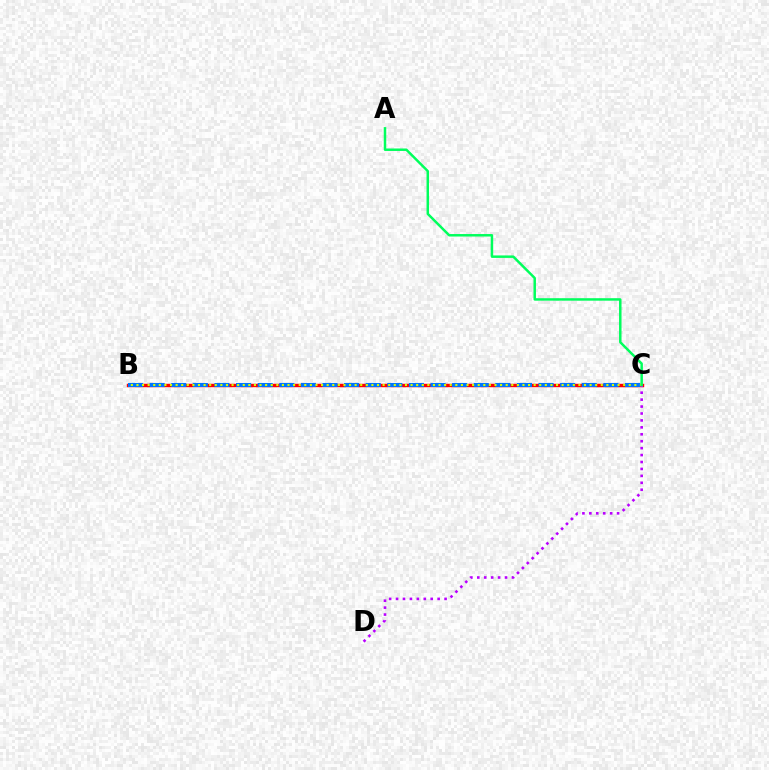{('B', 'C'): [{'color': '#ff0000', 'line_style': 'solid', 'thickness': 2.47}, {'color': '#0074ff', 'line_style': 'dashed', 'thickness': 2.94}, {'color': '#d1ff00', 'line_style': 'dotted', 'thickness': 1.52}], ('C', 'D'): [{'color': '#b900ff', 'line_style': 'dotted', 'thickness': 1.88}], ('A', 'C'): [{'color': '#00ff5c', 'line_style': 'solid', 'thickness': 1.79}]}